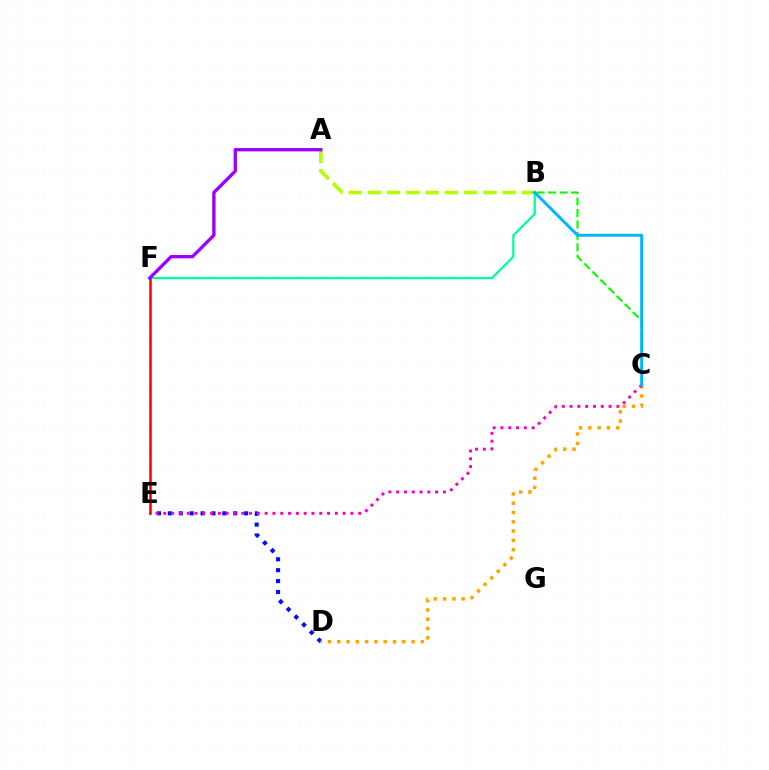{('B', 'F'): [{'color': '#00ff9d', 'line_style': 'solid', 'thickness': 1.62}], ('D', 'E'): [{'color': '#0010ff', 'line_style': 'dotted', 'thickness': 2.96}], ('C', 'D'): [{'color': '#ffa500', 'line_style': 'dotted', 'thickness': 2.52}], ('A', 'B'): [{'color': '#b3ff00', 'line_style': 'dashed', 'thickness': 2.62}], ('C', 'E'): [{'color': '#ff00bd', 'line_style': 'dotted', 'thickness': 2.12}], ('B', 'C'): [{'color': '#08ff00', 'line_style': 'dashed', 'thickness': 1.56}, {'color': '#00b5ff', 'line_style': 'solid', 'thickness': 2.12}], ('E', 'F'): [{'color': '#ff0000', 'line_style': 'solid', 'thickness': 1.84}], ('A', 'F'): [{'color': '#9b00ff', 'line_style': 'solid', 'thickness': 2.39}]}